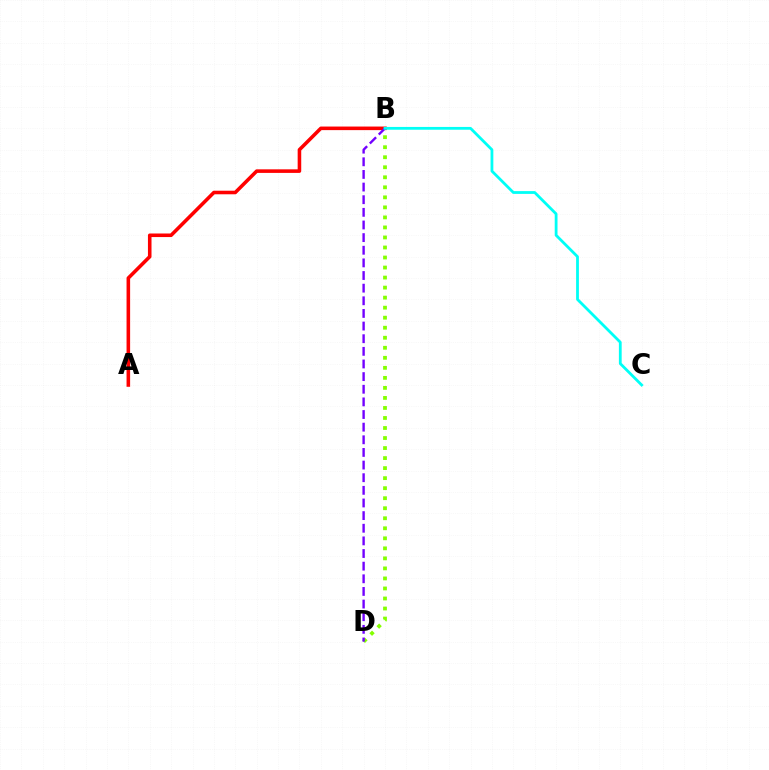{('B', 'D'): [{'color': '#84ff00', 'line_style': 'dotted', 'thickness': 2.72}, {'color': '#7200ff', 'line_style': 'dashed', 'thickness': 1.72}], ('A', 'B'): [{'color': '#ff0000', 'line_style': 'solid', 'thickness': 2.57}], ('B', 'C'): [{'color': '#00fff6', 'line_style': 'solid', 'thickness': 2.01}]}